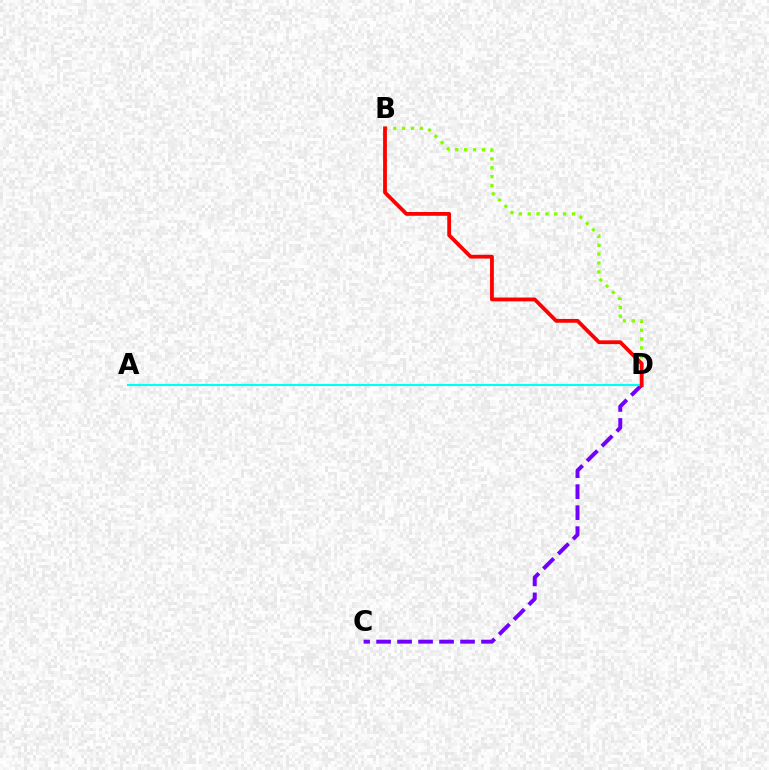{('B', 'D'): [{'color': '#84ff00', 'line_style': 'dotted', 'thickness': 2.41}, {'color': '#ff0000', 'line_style': 'solid', 'thickness': 2.74}], ('C', 'D'): [{'color': '#7200ff', 'line_style': 'dashed', 'thickness': 2.85}], ('A', 'D'): [{'color': '#00fff6', 'line_style': 'solid', 'thickness': 1.51}]}